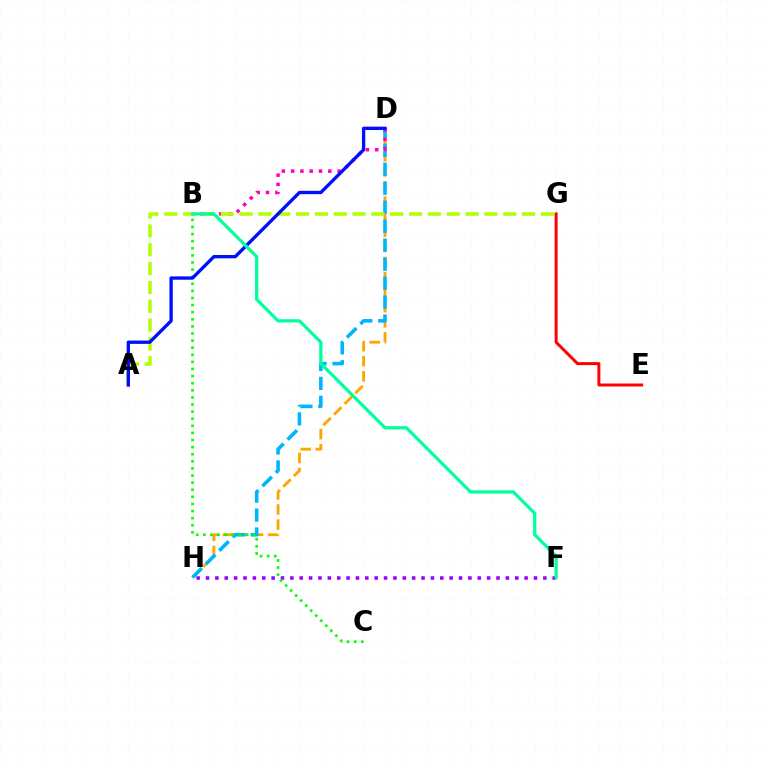{('E', 'G'): [{'color': '#ff0000', 'line_style': 'solid', 'thickness': 2.15}], ('D', 'H'): [{'color': '#ffa500', 'line_style': 'dashed', 'thickness': 2.05}, {'color': '#00b5ff', 'line_style': 'dashed', 'thickness': 2.58}], ('F', 'H'): [{'color': '#9b00ff', 'line_style': 'dotted', 'thickness': 2.55}], ('B', 'C'): [{'color': '#08ff00', 'line_style': 'dotted', 'thickness': 1.93}], ('B', 'D'): [{'color': '#ff00bd', 'line_style': 'dotted', 'thickness': 2.53}], ('A', 'G'): [{'color': '#b3ff00', 'line_style': 'dashed', 'thickness': 2.56}], ('A', 'D'): [{'color': '#0010ff', 'line_style': 'solid', 'thickness': 2.4}], ('B', 'F'): [{'color': '#00ff9d', 'line_style': 'solid', 'thickness': 2.32}]}